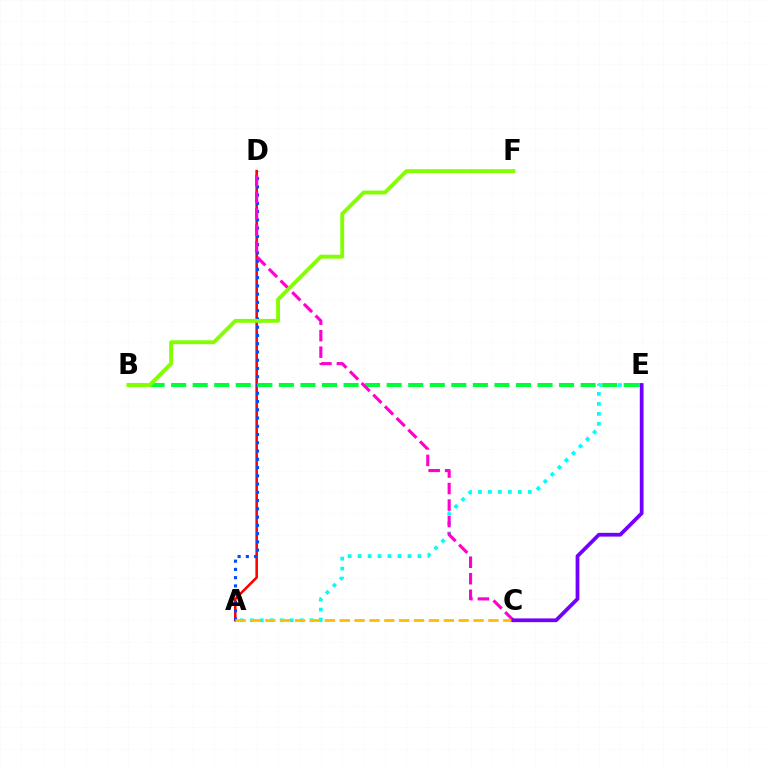{('A', 'D'): [{'color': '#ff0000', 'line_style': 'solid', 'thickness': 1.85}, {'color': '#004bff', 'line_style': 'dotted', 'thickness': 2.24}], ('A', 'E'): [{'color': '#00fff6', 'line_style': 'dotted', 'thickness': 2.71}], ('B', 'E'): [{'color': '#00ff39', 'line_style': 'dashed', 'thickness': 2.93}], ('C', 'D'): [{'color': '#ff00cf', 'line_style': 'dashed', 'thickness': 2.24}], ('B', 'F'): [{'color': '#84ff00', 'line_style': 'solid', 'thickness': 2.79}], ('A', 'C'): [{'color': '#ffbd00', 'line_style': 'dashed', 'thickness': 2.02}], ('C', 'E'): [{'color': '#7200ff', 'line_style': 'solid', 'thickness': 2.7}]}